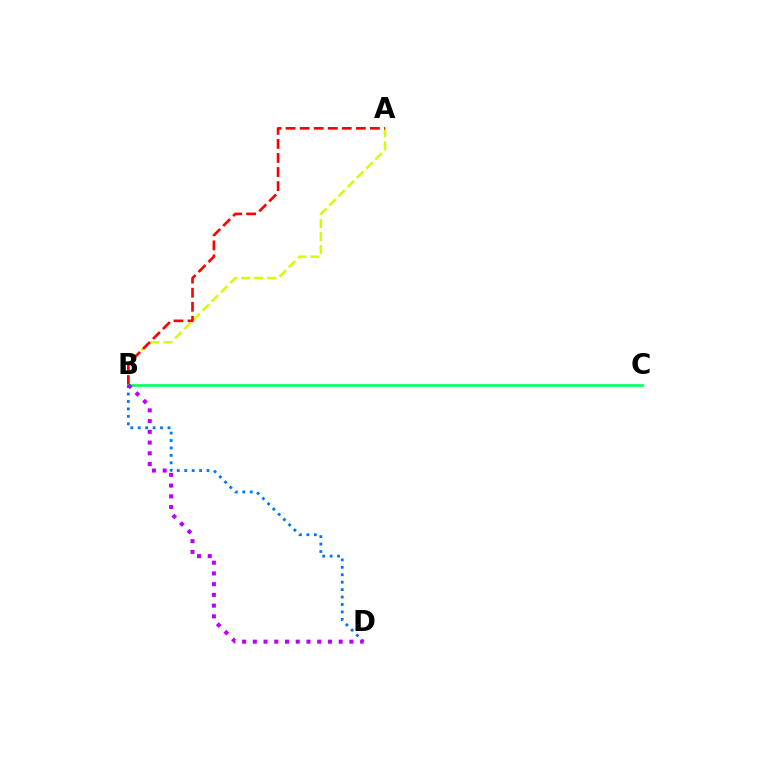{('A', 'B'): [{'color': '#d1ff00', 'line_style': 'dashed', 'thickness': 1.77}, {'color': '#ff0000', 'line_style': 'dashed', 'thickness': 1.91}], ('B', 'C'): [{'color': '#00ff5c', 'line_style': 'solid', 'thickness': 1.91}], ('B', 'D'): [{'color': '#0074ff', 'line_style': 'dotted', 'thickness': 2.02}, {'color': '#b900ff', 'line_style': 'dotted', 'thickness': 2.92}]}